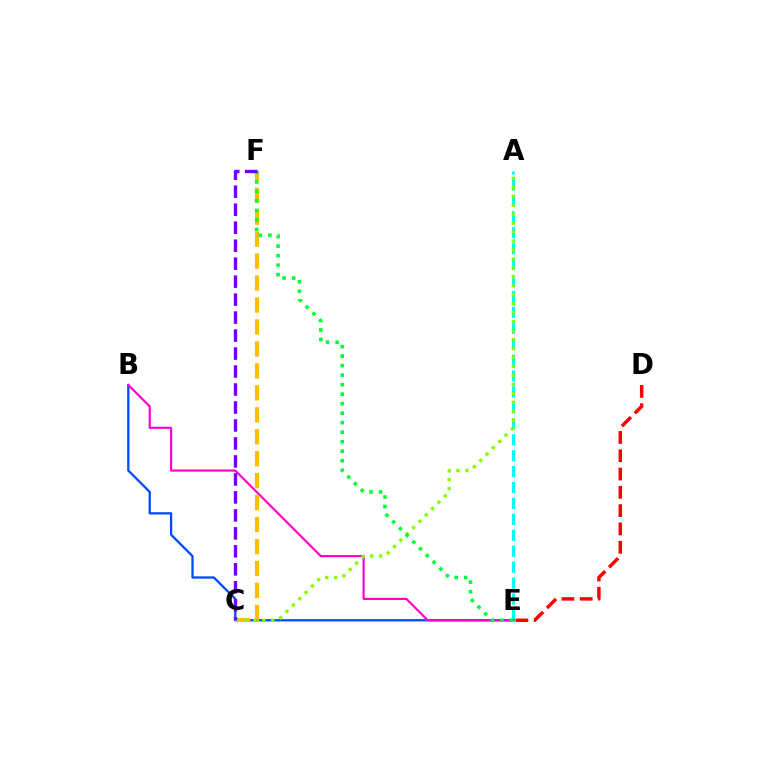{('A', 'E'): [{'color': '#00fff6', 'line_style': 'dashed', 'thickness': 2.16}], ('B', 'E'): [{'color': '#004bff', 'line_style': 'solid', 'thickness': 1.64}, {'color': '#ff00cf', 'line_style': 'solid', 'thickness': 1.56}], ('D', 'E'): [{'color': '#ff0000', 'line_style': 'dashed', 'thickness': 2.49}], ('C', 'F'): [{'color': '#ffbd00', 'line_style': 'dashed', 'thickness': 2.98}, {'color': '#7200ff', 'line_style': 'dashed', 'thickness': 2.44}], ('A', 'C'): [{'color': '#84ff00', 'line_style': 'dotted', 'thickness': 2.43}], ('E', 'F'): [{'color': '#00ff39', 'line_style': 'dotted', 'thickness': 2.58}]}